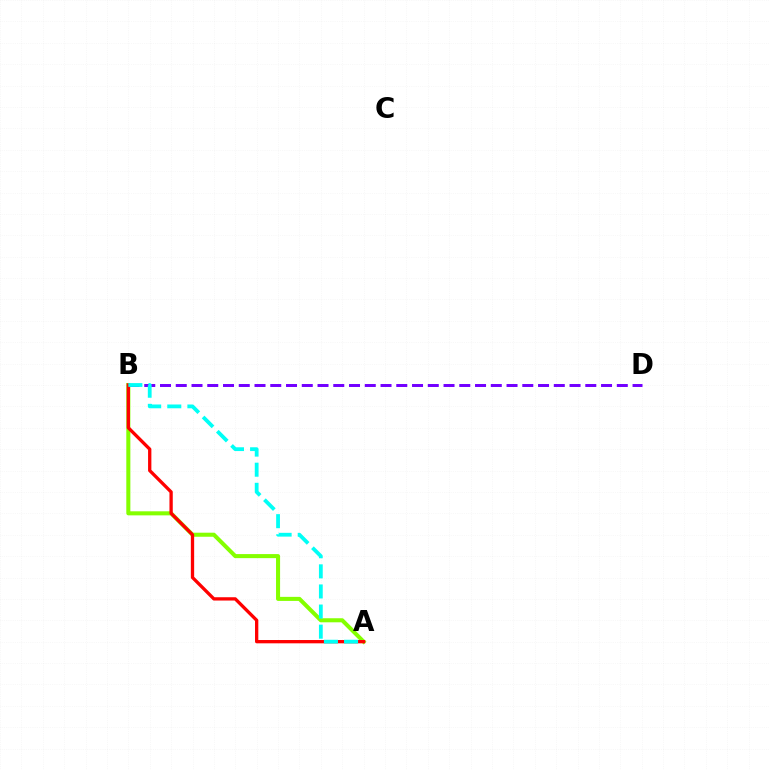{('A', 'B'): [{'color': '#84ff00', 'line_style': 'solid', 'thickness': 2.92}, {'color': '#ff0000', 'line_style': 'solid', 'thickness': 2.38}, {'color': '#00fff6', 'line_style': 'dashed', 'thickness': 2.73}], ('B', 'D'): [{'color': '#7200ff', 'line_style': 'dashed', 'thickness': 2.14}]}